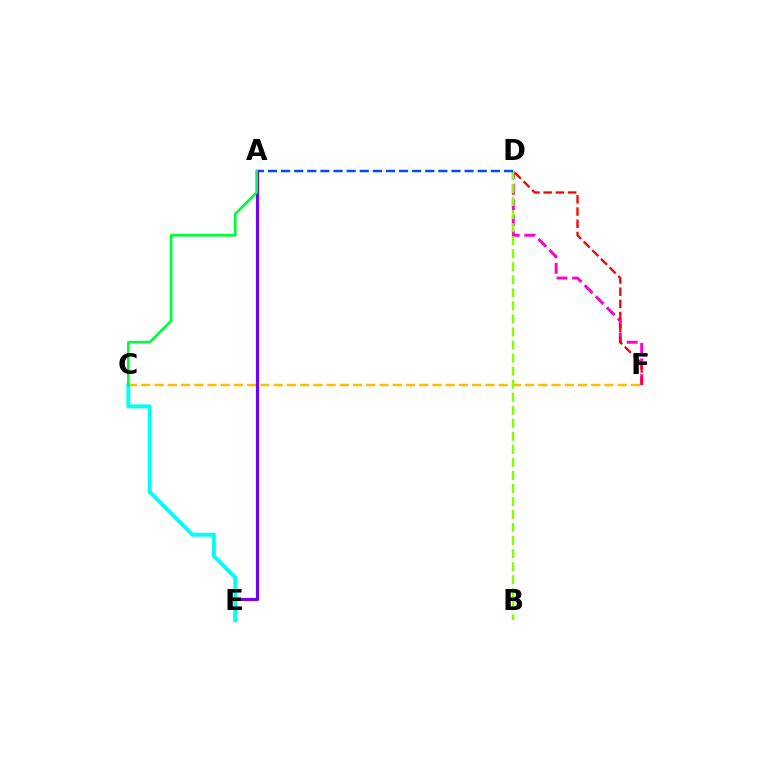{('D', 'F'): [{'color': '#ff00cf', 'line_style': 'dashed', 'thickness': 2.12}, {'color': '#ff0000', 'line_style': 'dashed', 'thickness': 1.66}], ('C', 'F'): [{'color': '#ffbd00', 'line_style': 'dashed', 'thickness': 1.8}], ('B', 'D'): [{'color': '#84ff00', 'line_style': 'dashed', 'thickness': 1.77}], ('A', 'D'): [{'color': '#004bff', 'line_style': 'dashed', 'thickness': 1.78}], ('A', 'E'): [{'color': '#7200ff', 'line_style': 'solid', 'thickness': 2.25}], ('C', 'E'): [{'color': '#00fff6', 'line_style': 'solid', 'thickness': 2.83}], ('A', 'C'): [{'color': '#00ff39', 'line_style': 'solid', 'thickness': 1.93}]}